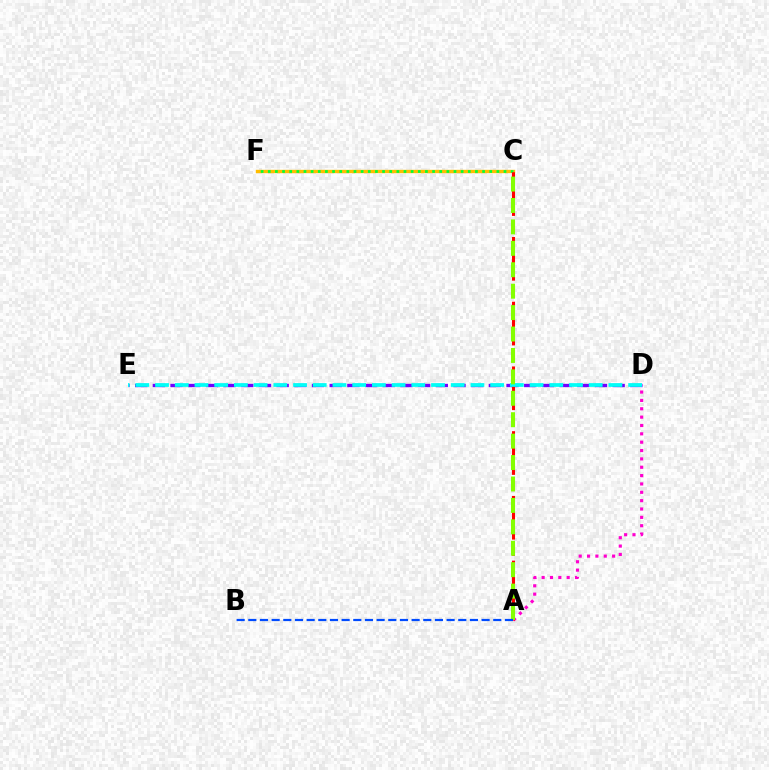{('D', 'E'): [{'color': '#7200ff', 'line_style': 'dashed', 'thickness': 2.4}, {'color': '#00fff6', 'line_style': 'dashed', 'thickness': 2.68}], ('A', 'D'): [{'color': '#ff00cf', 'line_style': 'dotted', 'thickness': 2.27}], ('C', 'F'): [{'color': '#ffbd00', 'line_style': 'solid', 'thickness': 2.43}, {'color': '#00ff39', 'line_style': 'dotted', 'thickness': 1.94}], ('A', 'C'): [{'color': '#ff0000', 'line_style': 'dashed', 'thickness': 2.2}, {'color': '#84ff00', 'line_style': 'dashed', 'thickness': 2.91}], ('A', 'B'): [{'color': '#004bff', 'line_style': 'dashed', 'thickness': 1.58}]}